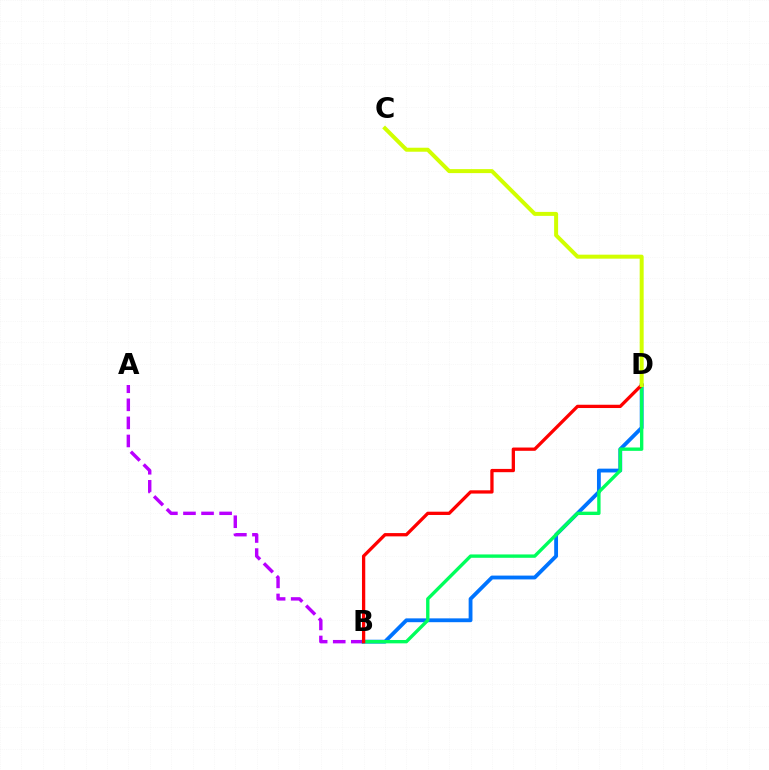{('A', 'B'): [{'color': '#b900ff', 'line_style': 'dashed', 'thickness': 2.46}], ('B', 'D'): [{'color': '#0074ff', 'line_style': 'solid', 'thickness': 2.75}, {'color': '#00ff5c', 'line_style': 'solid', 'thickness': 2.42}, {'color': '#ff0000', 'line_style': 'solid', 'thickness': 2.36}], ('C', 'D'): [{'color': '#d1ff00', 'line_style': 'solid', 'thickness': 2.87}]}